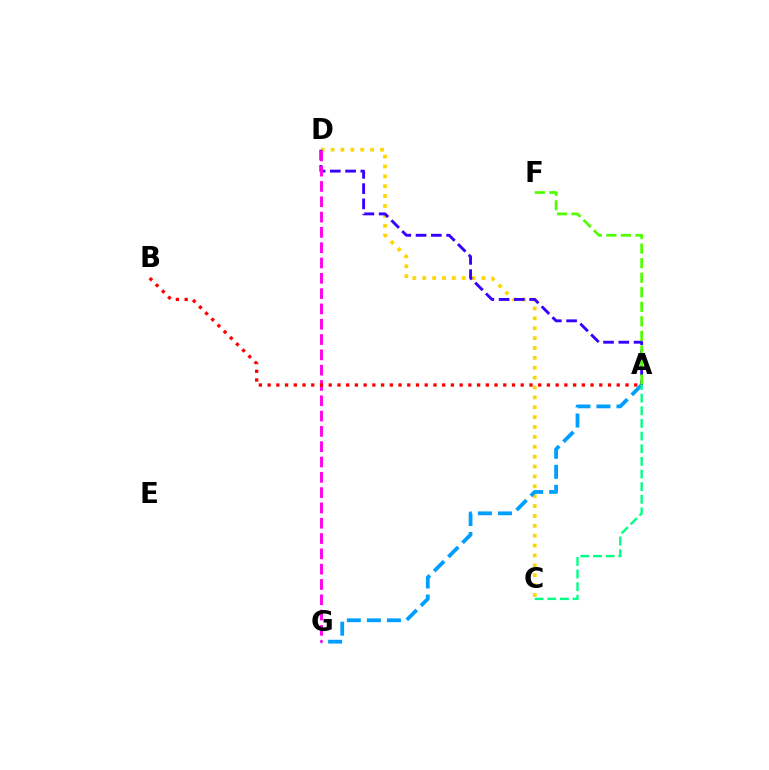{('C', 'D'): [{'color': '#ffd500', 'line_style': 'dotted', 'thickness': 2.68}], ('A', 'D'): [{'color': '#3700ff', 'line_style': 'dashed', 'thickness': 2.07}], ('A', 'G'): [{'color': '#009eff', 'line_style': 'dashed', 'thickness': 2.72}], ('D', 'G'): [{'color': '#ff00ed', 'line_style': 'dashed', 'thickness': 2.08}], ('A', 'B'): [{'color': '#ff0000', 'line_style': 'dotted', 'thickness': 2.37}], ('A', 'C'): [{'color': '#00ff86', 'line_style': 'dashed', 'thickness': 1.72}], ('A', 'F'): [{'color': '#4fff00', 'line_style': 'dashed', 'thickness': 1.98}]}